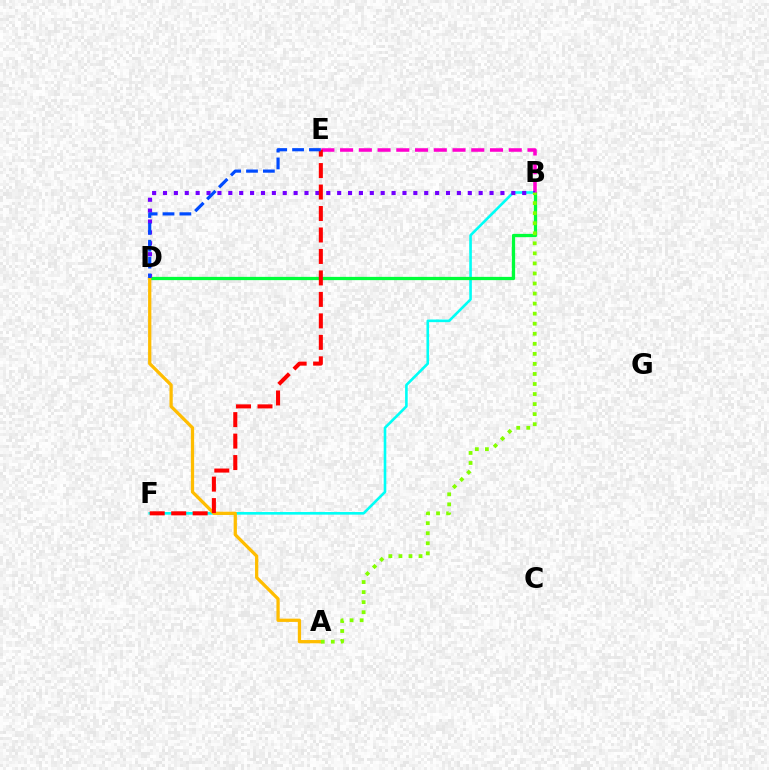{('B', 'F'): [{'color': '#00fff6', 'line_style': 'solid', 'thickness': 1.88}], ('B', 'D'): [{'color': '#00ff39', 'line_style': 'solid', 'thickness': 2.35}, {'color': '#7200ff', 'line_style': 'dotted', 'thickness': 2.96}], ('B', 'E'): [{'color': '#ff00cf', 'line_style': 'dashed', 'thickness': 2.55}], ('A', 'D'): [{'color': '#ffbd00', 'line_style': 'solid', 'thickness': 2.35}], ('E', 'F'): [{'color': '#ff0000', 'line_style': 'dashed', 'thickness': 2.92}], ('A', 'B'): [{'color': '#84ff00', 'line_style': 'dotted', 'thickness': 2.73}], ('D', 'E'): [{'color': '#004bff', 'line_style': 'dashed', 'thickness': 2.29}]}